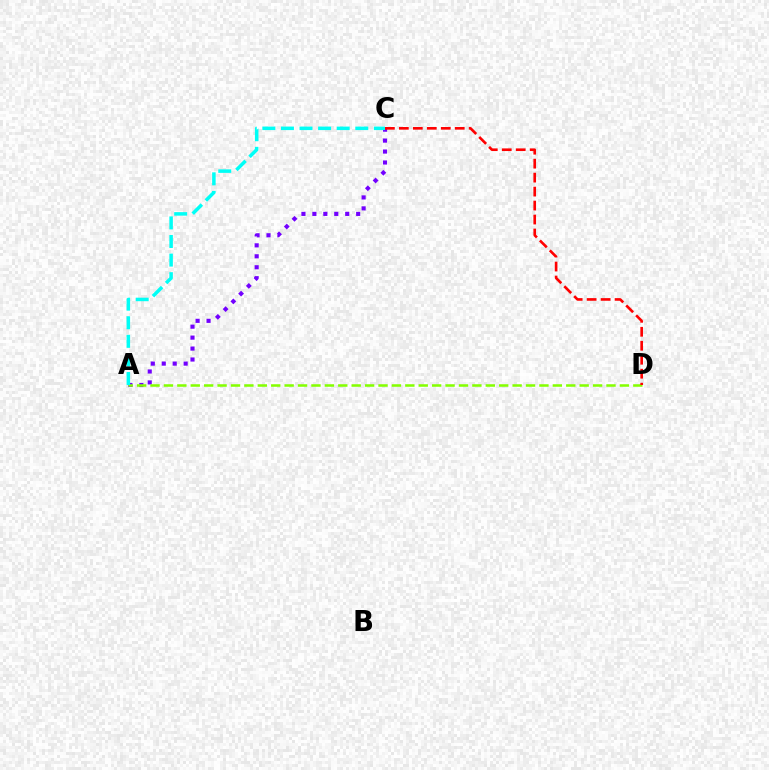{('A', 'C'): [{'color': '#7200ff', 'line_style': 'dotted', 'thickness': 2.97}, {'color': '#00fff6', 'line_style': 'dashed', 'thickness': 2.52}], ('A', 'D'): [{'color': '#84ff00', 'line_style': 'dashed', 'thickness': 1.82}], ('C', 'D'): [{'color': '#ff0000', 'line_style': 'dashed', 'thickness': 1.9}]}